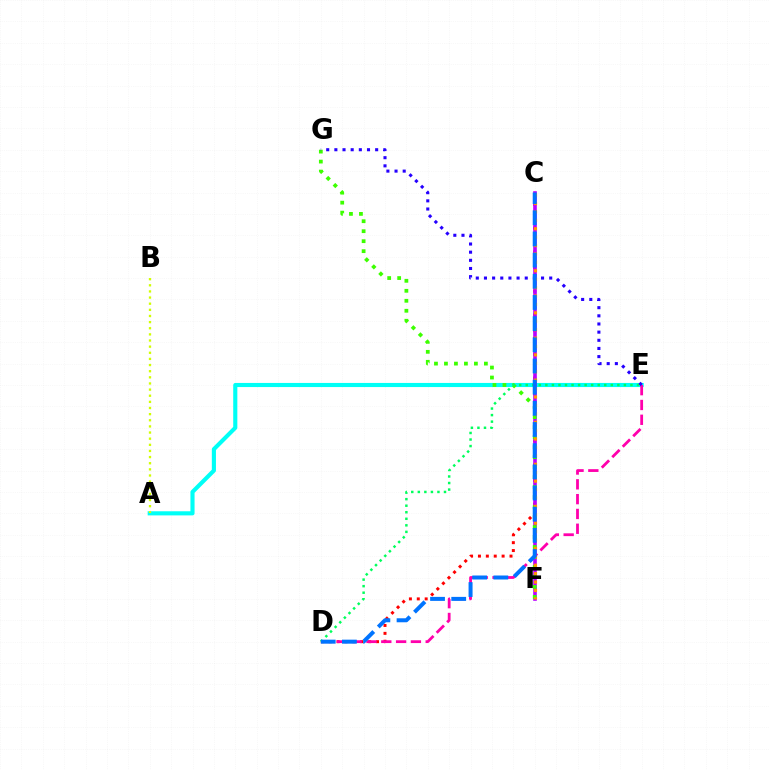{('C', 'D'): [{'color': '#ff0000', 'line_style': 'dotted', 'thickness': 2.14}, {'color': '#0074ff', 'line_style': 'dashed', 'thickness': 2.88}], ('A', 'E'): [{'color': '#00fff6', 'line_style': 'solid', 'thickness': 2.97}], ('C', 'F'): [{'color': '#b900ff', 'line_style': 'solid', 'thickness': 2.61}, {'color': '#ff9400', 'line_style': 'dotted', 'thickness': 2.29}], ('F', 'G'): [{'color': '#3dff00', 'line_style': 'dotted', 'thickness': 2.71}], ('A', 'B'): [{'color': '#d1ff00', 'line_style': 'dotted', 'thickness': 1.67}], ('D', 'E'): [{'color': '#ff00ac', 'line_style': 'dashed', 'thickness': 2.01}, {'color': '#00ff5c', 'line_style': 'dotted', 'thickness': 1.78}], ('E', 'G'): [{'color': '#2500ff', 'line_style': 'dotted', 'thickness': 2.22}]}